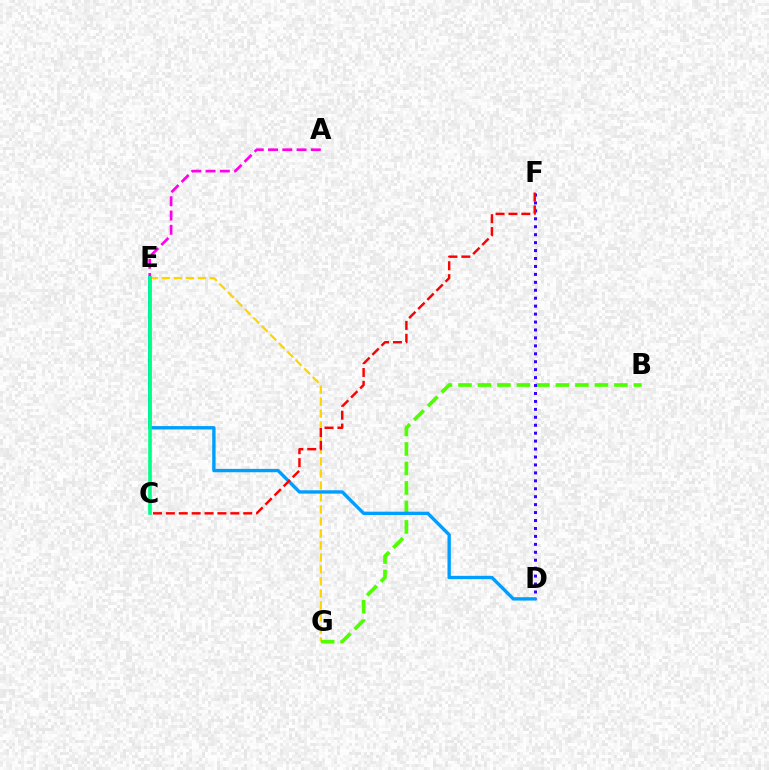{('E', 'G'): [{'color': '#ffd500', 'line_style': 'dashed', 'thickness': 1.63}], ('A', 'E'): [{'color': '#ff00ed', 'line_style': 'dashed', 'thickness': 1.94}], ('B', 'G'): [{'color': '#4fff00', 'line_style': 'dashed', 'thickness': 2.65}], ('D', 'F'): [{'color': '#3700ff', 'line_style': 'dotted', 'thickness': 2.16}], ('D', 'E'): [{'color': '#009eff', 'line_style': 'solid', 'thickness': 2.42}], ('C', 'E'): [{'color': '#00ff86', 'line_style': 'solid', 'thickness': 2.61}], ('C', 'F'): [{'color': '#ff0000', 'line_style': 'dashed', 'thickness': 1.75}]}